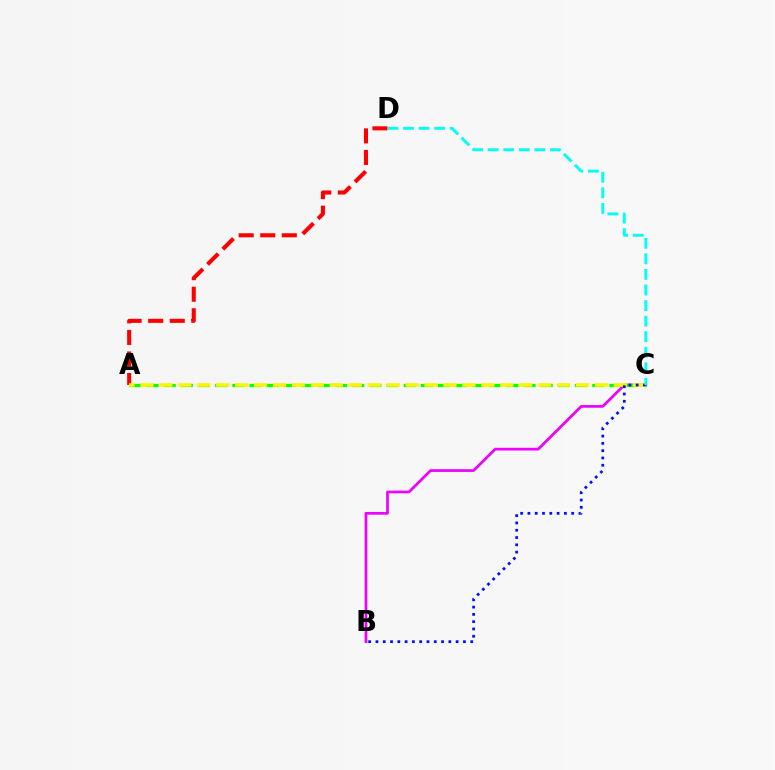{('A', 'D'): [{'color': '#ff0000', 'line_style': 'dashed', 'thickness': 2.93}], ('B', 'C'): [{'color': '#ee00ff', 'line_style': 'solid', 'thickness': 1.96}, {'color': '#0010ff', 'line_style': 'dotted', 'thickness': 1.98}], ('A', 'C'): [{'color': '#08ff00', 'line_style': 'dashed', 'thickness': 2.33}, {'color': '#fcf500', 'line_style': 'dashed', 'thickness': 2.57}], ('C', 'D'): [{'color': '#00fff6', 'line_style': 'dashed', 'thickness': 2.12}]}